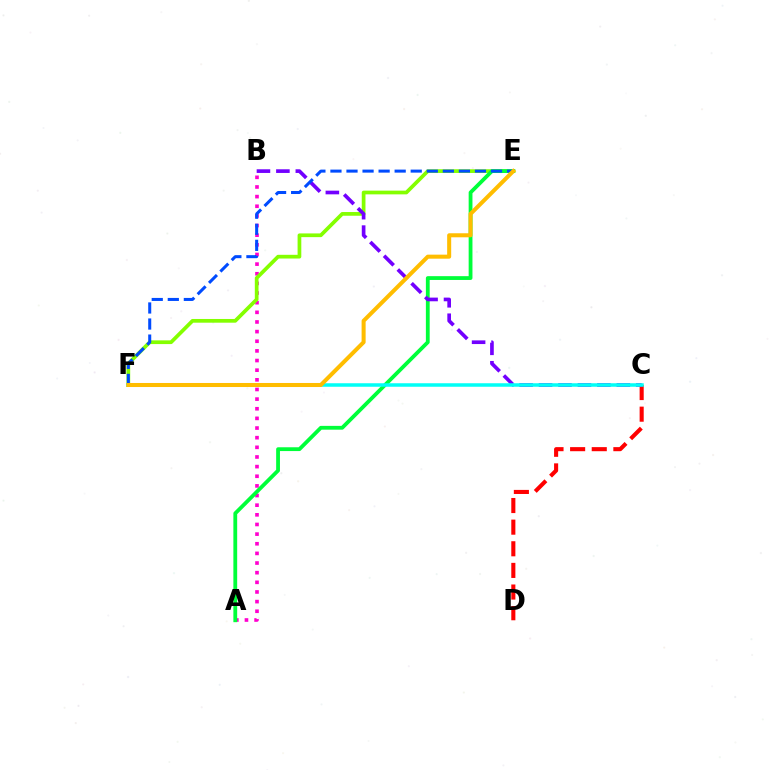{('A', 'B'): [{'color': '#ff00cf', 'line_style': 'dotted', 'thickness': 2.62}], ('C', 'D'): [{'color': '#ff0000', 'line_style': 'dashed', 'thickness': 2.94}], ('E', 'F'): [{'color': '#84ff00', 'line_style': 'solid', 'thickness': 2.68}, {'color': '#004bff', 'line_style': 'dashed', 'thickness': 2.18}, {'color': '#ffbd00', 'line_style': 'solid', 'thickness': 2.9}], ('A', 'E'): [{'color': '#00ff39', 'line_style': 'solid', 'thickness': 2.74}], ('B', 'C'): [{'color': '#7200ff', 'line_style': 'dashed', 'thickness': 2.64}], ('C', 'F'): [{'color': '#00fff6', 'line_style': 'solid', 'thickness': 2.53}]}